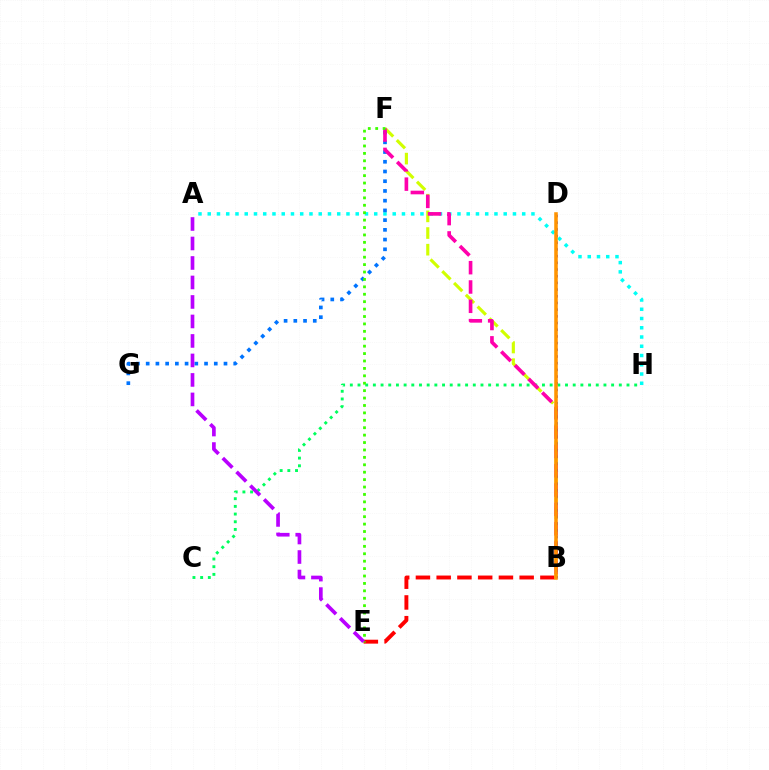{('A', 'H'): [{'color': '#00fff6', 'line_style': 'dotted', 'thickness': 2.51}], ('B', 'E'): [{'color': '#ff0000', 'line_style': 'dashed', 'thickness': 2.82}], ('B', 'F'): [{'color': '#d1ff00', 'line_style': 'dashed', 'thickness': 2.26}, {'color': '#ff00ac', 'line_style': 'dashed', 'thickness': 2.62}], ('C', 'H'): [{'color': '#00ff5c', 'line_style': 'dotted', 'thickness': 2.09}], ('F', 'G'): [{'color': '#0074ff', 'line_style': 'dotted', 'thickness': 2.64}], ('B', 'D'): [{'color': '#2500ff', 'line_style': 'dotted', 'thickness': 1.82}, {'color': '#ff9400', 'line_style': 'solid', 'thickness': 2.55}], ('E', 'F'): [{'color': '#3dff00', 'line_style': 'dotted', 'thickness': 2.01}], ('A', 'E'): [{'color': '#b900ff', 'line_style': 'dashed', 'thickness': 2.65}]}